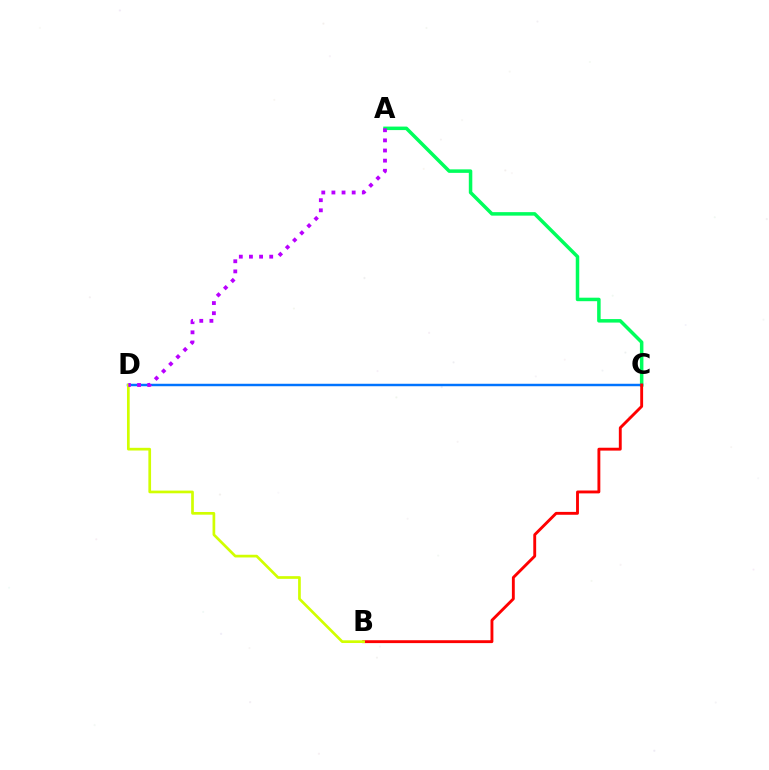{('A', 'C'): [{'color': '#00ff5c', 'line_style': 'solid', 'thickness': 2.52}], ('C', 'D'): [{'color': '#0074ff', 'line_style': 'solid', 'thickness': 1.77}], ('B', 'C'): [{'color': '#ff0000', 'line_style': 'solid', 'thickness': 2.07}], ('B', 'D'): [{'color': '#d1ff00', 'line_style': 'solid', 'thickness': 1.94}], ('A', 'D'): [{'color': '#b900ff', 'line_style': 'dotted', 'thickness': 2.75}]}